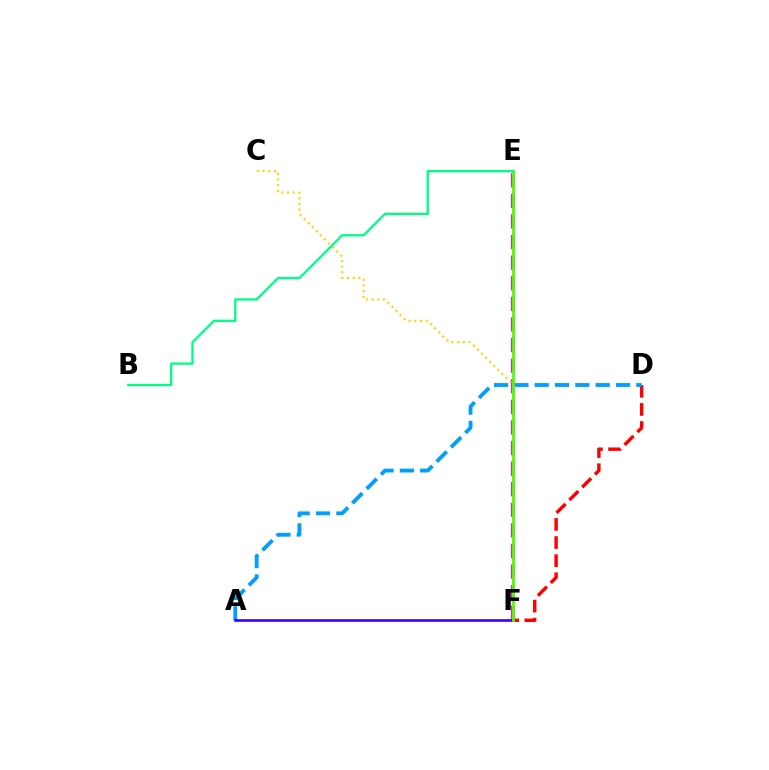{('E', 'F'): [{'color': '#ff00ed', 'line_style': 'dashed', 'thickness': 2.8}, {'color': '#4fff00', 'line_style': 'solid', 'thickness': 2.04}], ('D', 'F'): [{'color': '#ff0000', 'line_style': 'dashed', 'thickness': 2.46}], ('A', 'D'): [{'color': '#009eff', 'line_style': 'dashed', 'thickness': 2.76}], ('A', 'F'): [{'color': '#3700ff', 'line_style': 'solid', 'thickness': 1.9}], ('C', 'F'): [{'color': '#ffd500', 'line_style': 'dotted', 'thickness': 1.56}], ('B', 'E'): [{'color': '#00ff86', 'line_style': 'solid', 'thickness': 1.66}]}